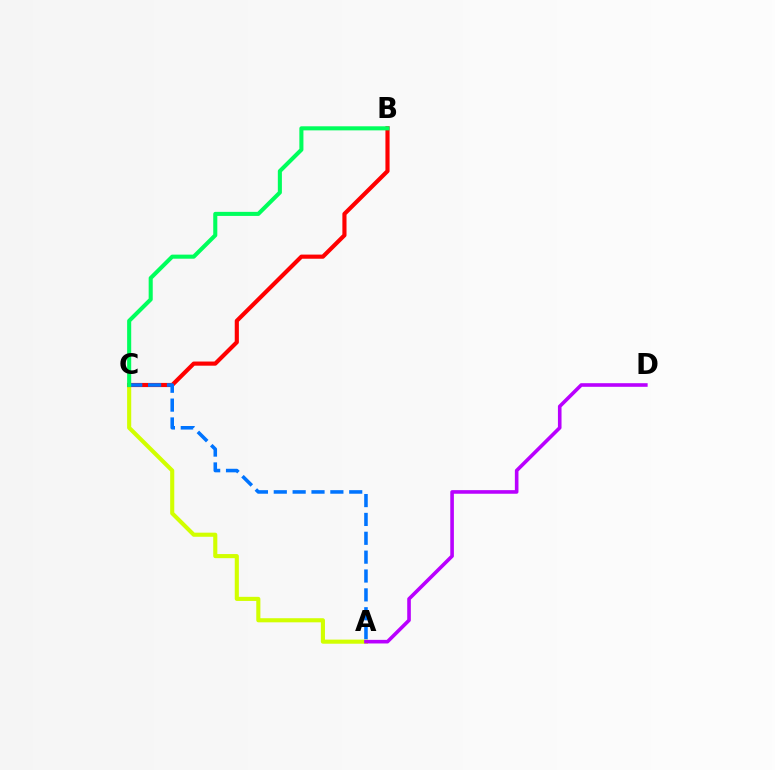{('A', 'C'): [{'color': '#d1ff00', 'line_style': 'solid', 'thickness': 2.95}, {'color': '#0074ff', 'line_style': 'dashed', 'thickness': 2.56}], ('B', 'C'): [{'color': '#ff0000', 'line_style': 'solid', 'thickness': 2.98}, {'color': '#00ff5c', 'line_style': 'solid', 'thickness': 2.93}], ('A', 'D'): [{'color': '#b900ff', 'line_style': 'solid', 'thickness': 2.6}]}